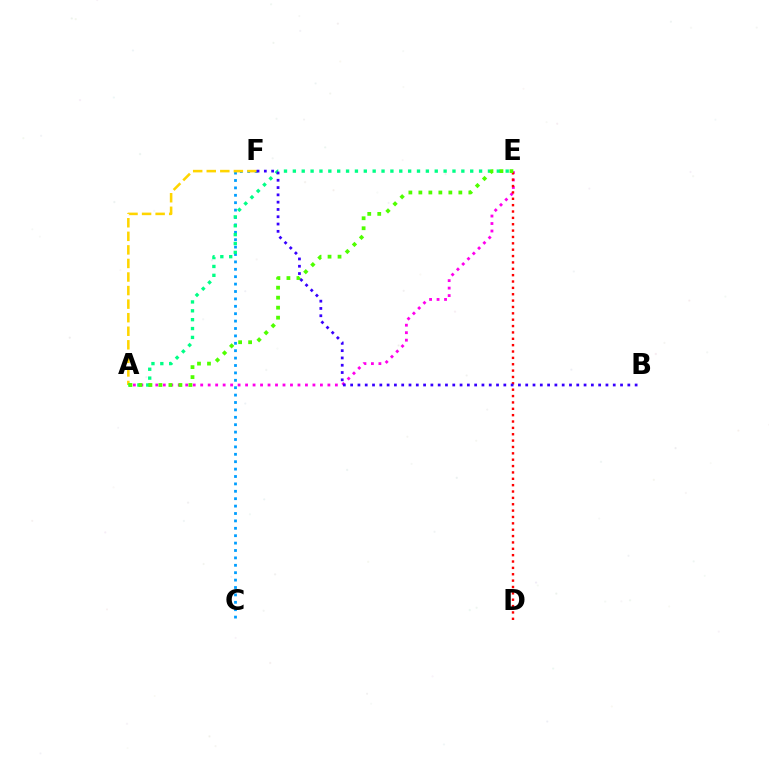{('A', 'E'): [{'color': '#ff00ed', 'line_style': 'dotted', 'thickness': 2.03}, {'color': '#00ff86', 'line_style': 'dotted', 'thickness': 2.41}, {'color': '#4fff00', 'line_style': 'dotted', 'thickness': 2.72}], ('C', 'F'): [{'color': '#009eff', 'line_style': 'dotted', 'thickness': 2.01}], ('A', 'F'): [{'color': '#ffd500', 'line_style': 'dashed', 'thickness': 1.84}], ('D', 'E'): [{'color': '#ff0000', 'line_style': 'dotted', 'thickness': 1.73}], ('B', 'F'): [{'color': '#3700ff', 'line_style': 'dotted', 'thickness': 1.98}]}